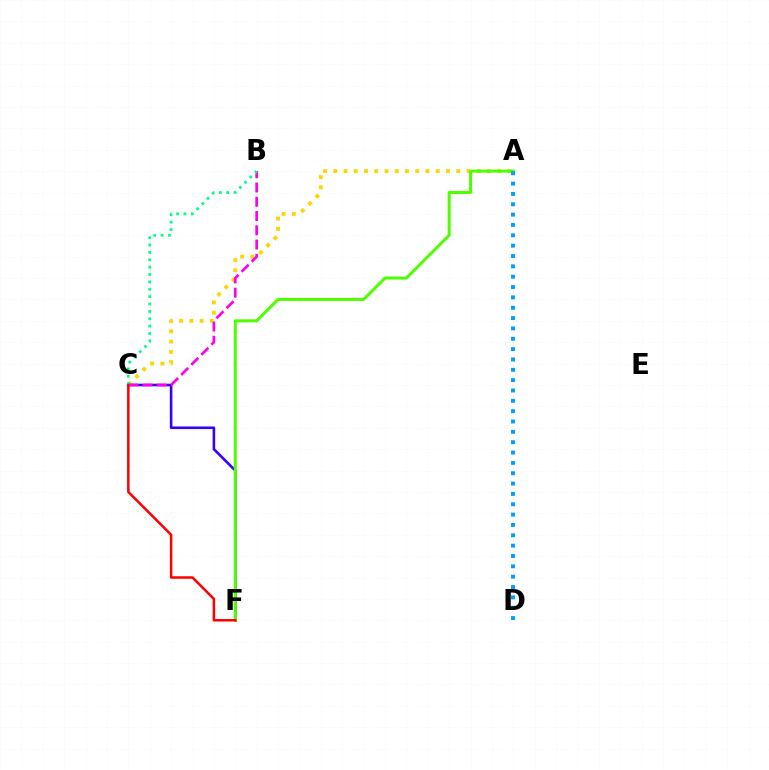{('A', 'C'): [{'color': '#ffd500', 'line_style': 'dotted', 'thickness': 2.78}], ('C', 'F'): [{'color': '#3700ff', 'line_style': 'solid', 'thickness': 1.87}, {'color': '#ff0000', 'line_style': 'solid', 'thickness': 1.81}], ('B', 'C'): [{'color': '#ff00ed', 'line_style': 'dashed', 'thickness': 1.94}, {'color': '#00ff86', 'line_style': 'dotted', 'thickness': 2.0}], ('A', 'F'): [{'color': '#4fff00', 'line_style': 'solid', 'thickness': 2.16}], ('A', 'D'): [{'color': '#009eff', 'line_style': 'dotted', 'thickness': 2.81}]}